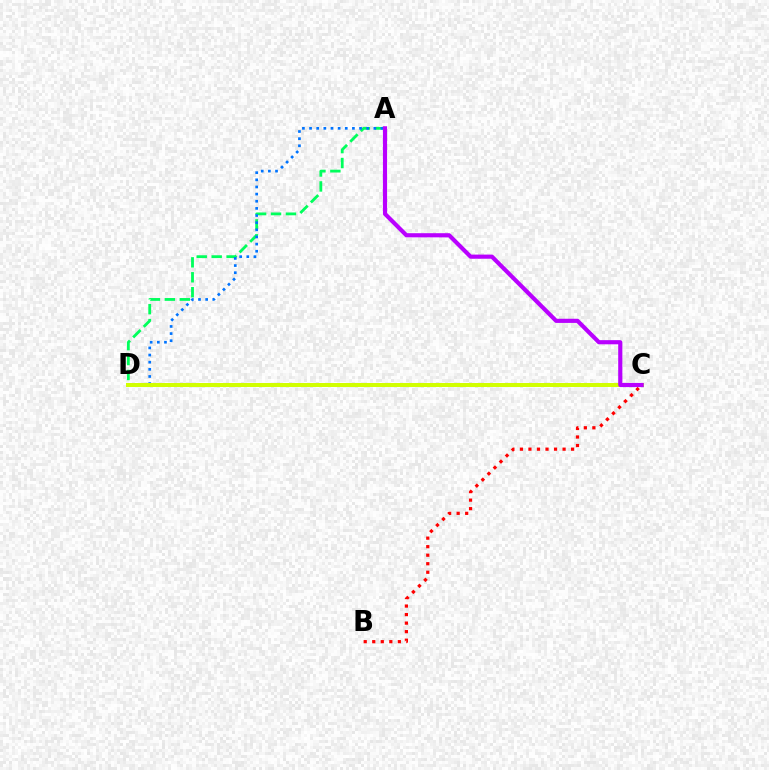{('A', 'D'): [{'color': '#00ff5c', 'line_style': 'dashed', 'thickness': 2.03}, {'color': '#0074ff', 'line_style': 'dotted', 'thickness': 1.94}], ('C', 'D'): [{'color': '#d1ff00', 'line_style': 'solid', 'thickness': 2.86}], ('B', 'C'): [{'color': '#ff0000', 'line_style': 'dotted', 'thickness': 2.32}], ('A', 'C'): [{'color': '#b900ff', 'line_style': 'solid', 'thickness': 2.99}]}